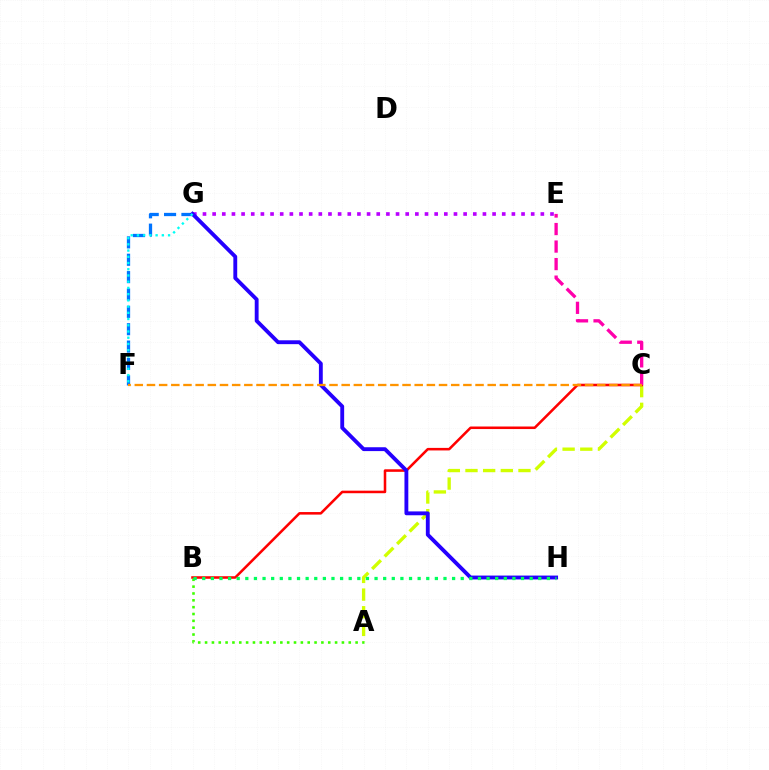{('A', 'C'): [{'color': '#d1ff00', 'line_style': 'dashed', 'thickness': 2.4}], ('F', 'G'): [{'color': '#0074ff', 'line_style': 'dashed', 'thickness': 2.36}, {'color': '#00fff6', 'line_style': 'dotted', 'thickness': 1.69}], ('E', 'G'): [{'color': '#b900ff', 'line_style': 'dotted', 'thickness': 2.62}], ('B', 'C'): [{'color': '#ff0000', 'line_style': 'solid', 'thickness': 1.83}], ('A', 'B'): [{'color': '#3dff00', 'line_style': 'dotted', 'thickness': 1.86}], ('G', 'H'): [{'color': '#2500ff', 'line_style': 'solid', 'thickness': 2.78}], ('B', 'H'): [{'color': '#00ff5c', 'line_style': 'dotted', 'thickness': 2.34}], ('C', 'E'): [{'color': '#ff00ac', 'line_style': 'dashed', 'thickness': 2.38}], ('C', 'F'): [{'color': '#ff9400', 'line_style': 'dashed', 'thickness': 1.65}]}